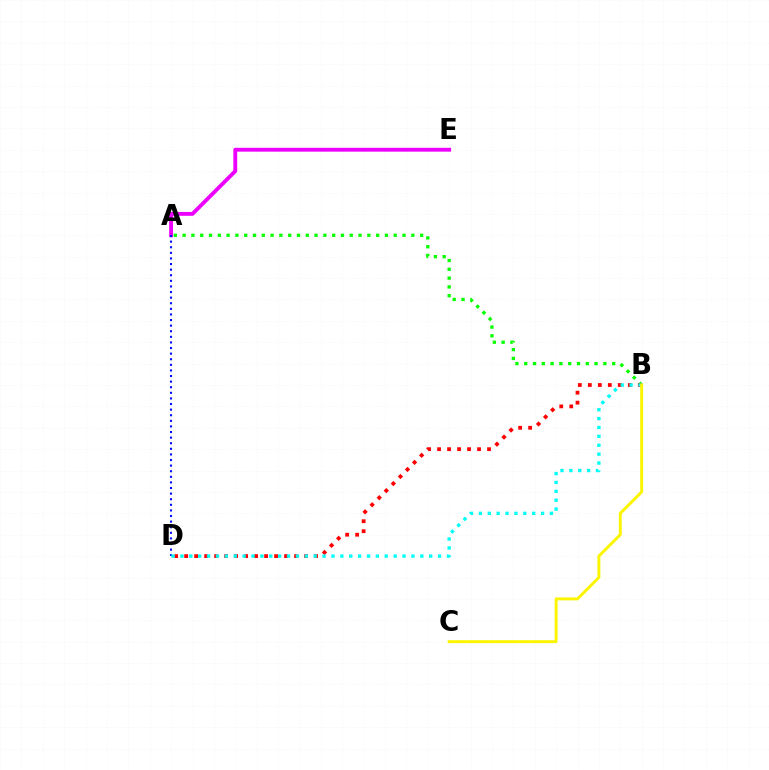{('A', 'B'): [{'color': '#08ff00', 'line_style': 'dotted', 'thickness': 2.39}], ('B', 'D'): [{'color': '#ff0000', 'line_style': 'dotted', 'thickness': 2.71}, {'color': '#00fff6', 'line_style': 'dotted', 'thickness': 2.41}], ('A', 'E'): [{'color': '#ee00ff', 'line_style': 'solid', 'thickness': 2.78}], ('A', 'D'): [{'color': '#0010ff', 'line_style': 'dotted', 'thickness': 1.52}], ('B', 'C'): [{'color': '#fcf500', 'line_style': 'solid', 'thickness': 2.12}]}